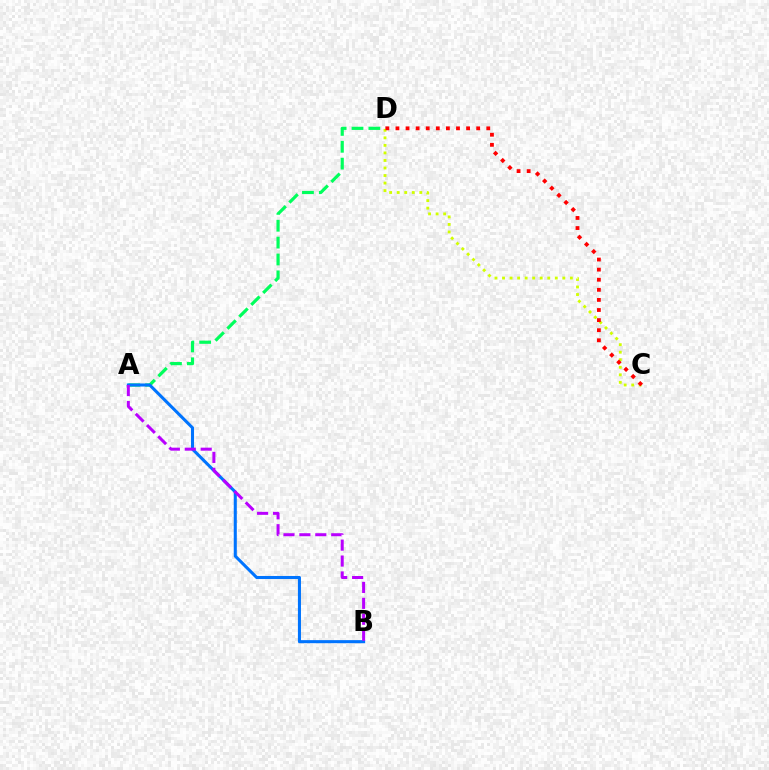{('A', 'D'): [{'color': '#00ff5c', 'line_style': 'dashed', 'thickness': 2.29}], ('A', 'B'): [{'color': '#0074ff', 'line_style': 'solid', 'thickness': 2.2}, {'color': '#b900ff', 'line_style': 'dashed', 'thickness': 2.16}], ('C', 'D'): [{'color': '#d1ff00', 'line_style': 'dotted', 'thickness': 2.05}, {'color': '#ff0000', 'line_style': 'dotted', 'thickness': 2.74}]}